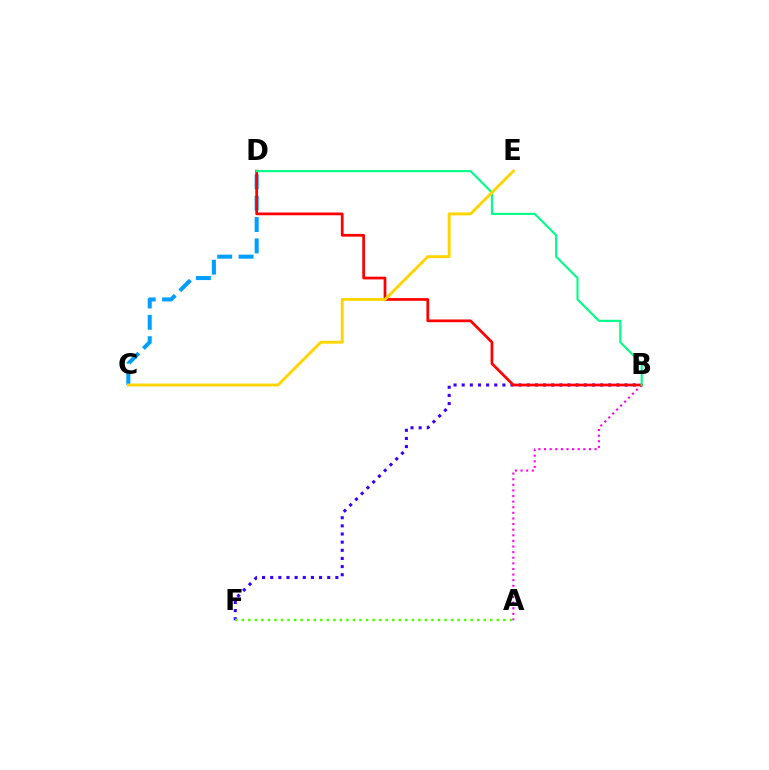{('B', 'F'): [{'color': '#3700ff', 'line_style': 'dotted', 'thickness': 2.21}], ('C', 'D'): [{'color': '#009eff', 'line_style': 'dashed', 'thickness': 2.9}], ('A', 'B'): [{'color': '#ff00ed', 'line_style': 'dotted', 'thickness': 1.52}], ('A', 'F'): [{'color': '#4fff00', 'line_style': 'dotted', 'thickness': 1.78}], ('B', 'D'): [{'color': '#ff0000', 'line_style': 'solid', 'thickness': 1.97}, {'color': '#00ff86', 'line_style': 'solid', 'thickness': 1.52}], ('C', 'E'): [{'color': '#ffd500', 'line_style': 'solid', 'thickness': 2.08}]}